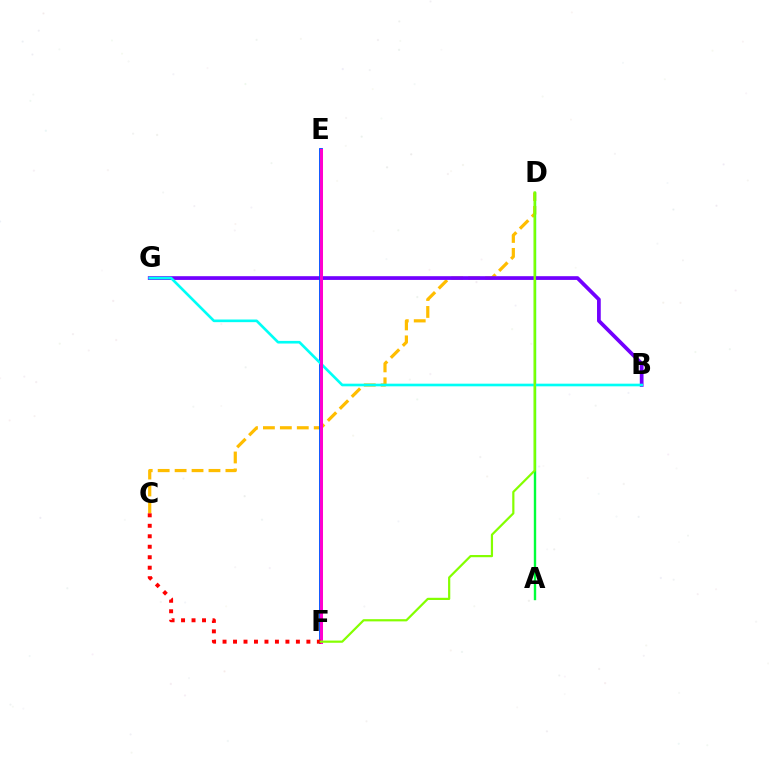{('C', 'D'): [{'color': '#ffbd00', 'line_style': 'dashed', 'thickness': 2.3}], ('A', 'D'): [{'color': '#00ff39', 'line_style': 'solid', 'thickness': 1.72}], ('B', 'G'): [{'color': '#7200ff', 'line_style': 'solid', 'thickness': 2.69}, {'color': '#00fff6', 'line_style': 'solid', 'thickness': 1.9}], ('E', 'F'): [{'color': '#004bff', 'line_style': 'solid', 'thickness': 2.75}, {'color': '#ff00cf', 'line_style': 'solid', 'thickness': 2.17}], ('C', 'F'): [{'color': '#ff0000', 'line_style': 'dotted', 'thickness': 2.85}], ('D', 'F'): [{'color': '#84ff00', 'line_style': 'solid', 'thickness': 1.59}]}